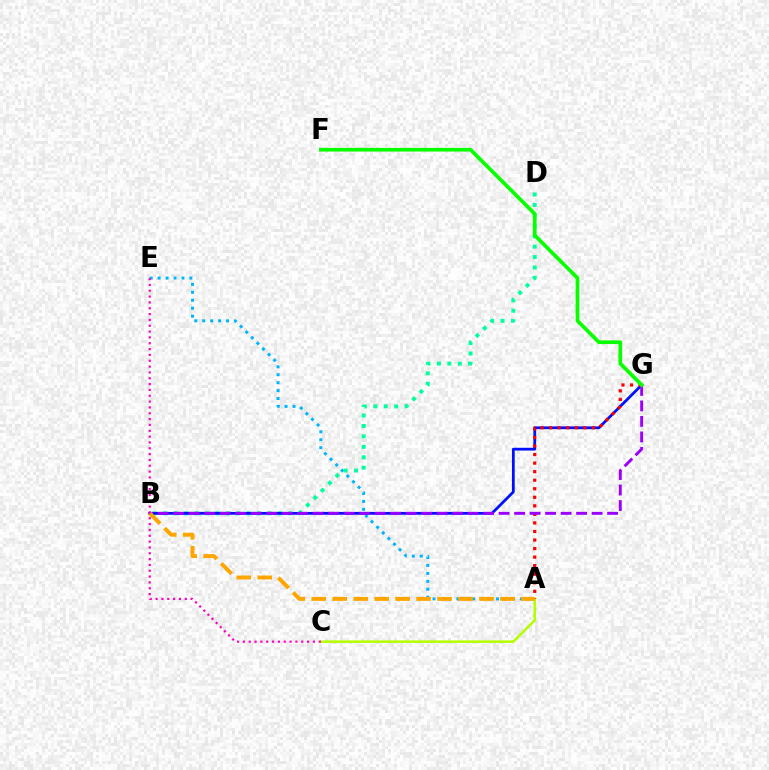{('A', 'C'): [{'color': '#b3ff00', 'line_style': 'solid', 'thickness': 1.83}], ('A', 'E'): [{'color': '#00b5ff', 'line_style': 'dotted', 'thickness': 2.16}], ('B', 'D'): [{'color': '#00ff9d', 'line_style': 'dotted', 'thickness': 2.83}], ('B', 'G'): [{'color': '#0010ff', 'line_style': 'solid', 'thickness': 1.99}, {'color': '#9b00ff', 'line_style': 'dashed', 'thickness': 2.11}], ('A', 'G'): [{'color': '#ff0000', 'line_style': 'dotted', 'thickness': 2.32}], ('A', 'B'): [{'color': '#ffa500', 'line_style': 'dashed', 'thickness': 2.85}], ('F', 'G'): [{'color': '#08ff00', 'line_style': 'solid', 'thickness': 2.65}], ('C', 'E'): [{'color': '#ff00bd', 'line_style': 'dotted', 'thickness': 1.58}]}